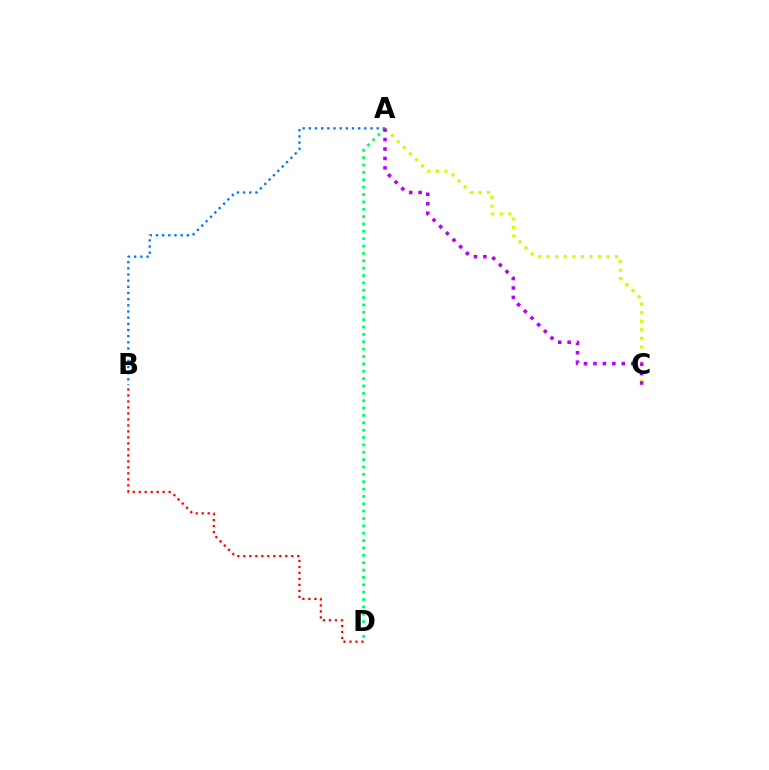{('A', 'B'): [{'color': '#0074ff', 'line_style': 'dotted', 'thickness': 1.68}], ('A', 'C'): [{'color': '#d1ff00', 'line_style': 'dotted', 'thickness': 2.33}, {'color': '#b900ff', 'line_style': 'dotted', 'thickness': 2.57}], ('A', 'D'): [{'color': '#00ff5c', 'line_style': 'dotted', 'thickness': 2.0}], ('B', 'D'): [{'color': '#ff0000', 'line_style': 'dotted', 'thickness': 1.63}]}